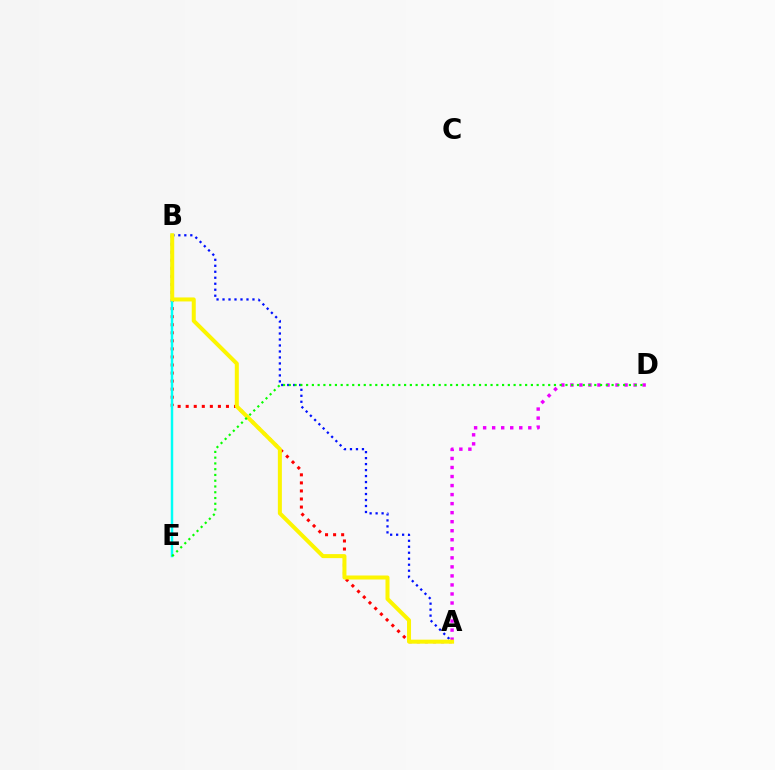{('A', 'D'): [{'color': '#ee00ff', 'line_style': 'dotted', 'thickness': 2.45}], ('A', 'B'): [{'color': '#ff0000', 'line_style': 'dotted', 'thickness': 2.19}, {'color': '#0010ff', 'line_style': 'dotted', 'thickness': 1.63}, {'color': '#fcf500', 'line_style': 'solid', 'thickness': 2.89}], ('B', 'E'): [{'color': '#00fff6', 'line_style': 'solid', 'thickness': 1.78}], ('D', 'E'): [{'color': '#08ff00', 'line_style': 'dotted', 'thickness': 1.57}]}